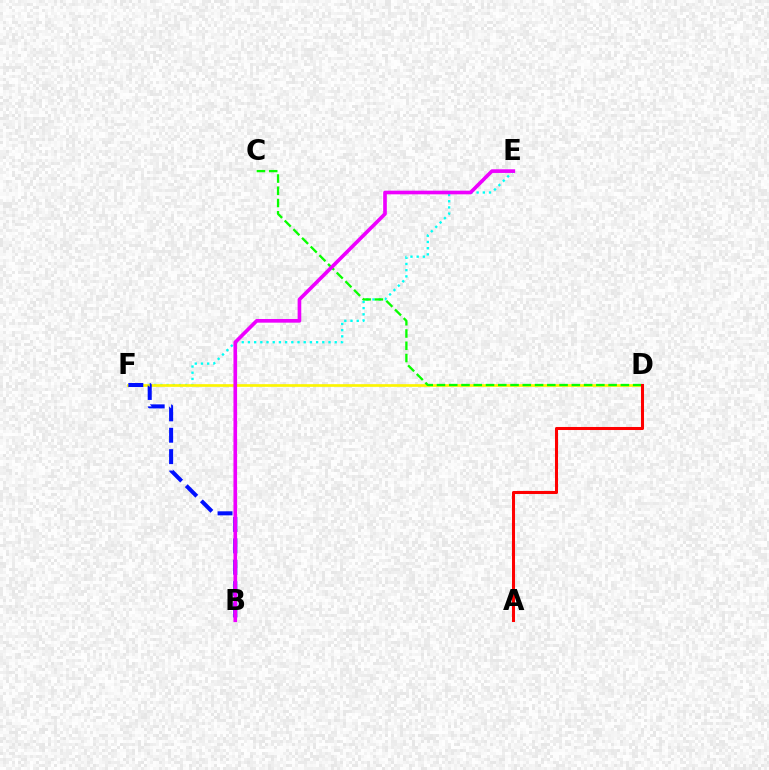{('E', 'F'): [{'color': '#00fff6', 'line_style': 'dotted', 'thickness': 1.68}], ('D', 'F'): [{'color': '#fcf500', 'line_style': 'solid', 'thickness': 1.93}], ('B', 'F'): [{'color': '#0010ff', 'line_style': 'dashed', 'thickness': 2.91}], ('C', 'D'): [{'color': '#08ff00', 'line_style': 'dashed', 'thickness': 1.67}], ('A', 'D'): [{'color': '#ff0000', 'line_style': 'solid', 'thickness': 2.19}], ('B', 'E'): [{'color': '#ee00ff', 'line_style': 'solid', 'thickness': 2.63}]}